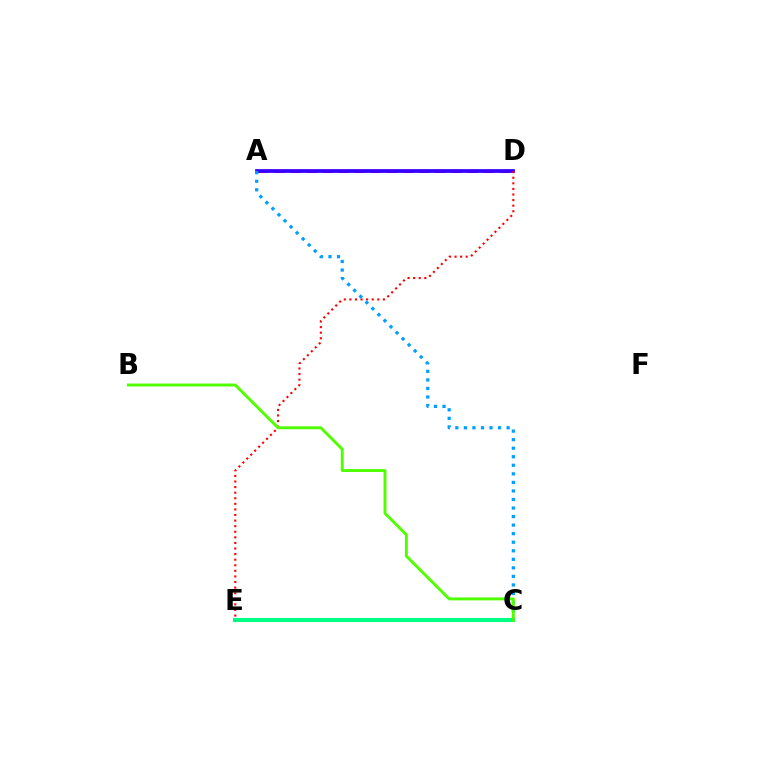{('C', 'E'): [{'color': '#ffd500', 'line_style': 'dashed', 'thickness': 2.23}, {'color': '#00ff86', 'line_style': 'solid', 'thickness': 2.96}], ('A', 'D'): [{'color': '#ff00ed', 'line_style': 'dashed', 'thickness': 2.19}, {'color': '#3700ff', 'line_style': 'solid', 'thickness': 2.7}], ('D', 'E'): [{'color': '#ff0000', 'line_style': 'dotted', 'thickness': 1.52}], ('A', 'C'): [{'color': '#009eff', 'line_style': 'dotted', 'thickness': 2.32}], ('B', 'C'): [{'color': '#4fff00', 'line_style': 'solid', 'thickness': 2.09}]}